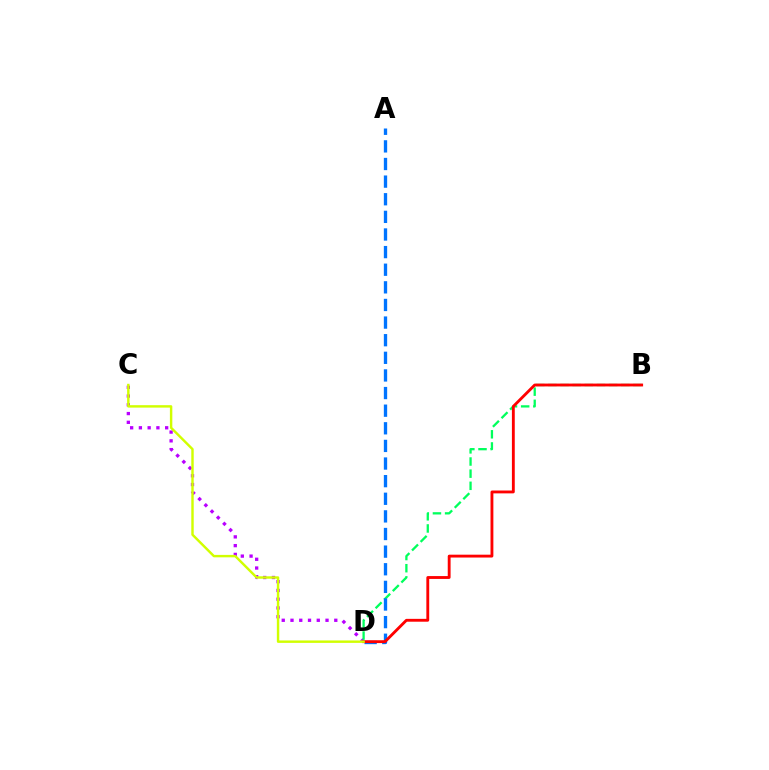{('C', 'D'): [{'color': '#b900ff', 'line_style': 'dotted', 'thickness': 2.38}, {'color': '#d1ff00', 'line_style': 'solid', 'thickness': 1.75}], ('B', 'D'): [{'color': '#00ff5c', 'line_style': 'dashed', 'thickness': 1.65}, {'color': '#ff0000', 'line_style': 'solid', 'thickness': 2.06}], ('A', 'D'): [{'color': '#0074ff', 'line_style': 'dashed', 'thickness': 2.39}]}